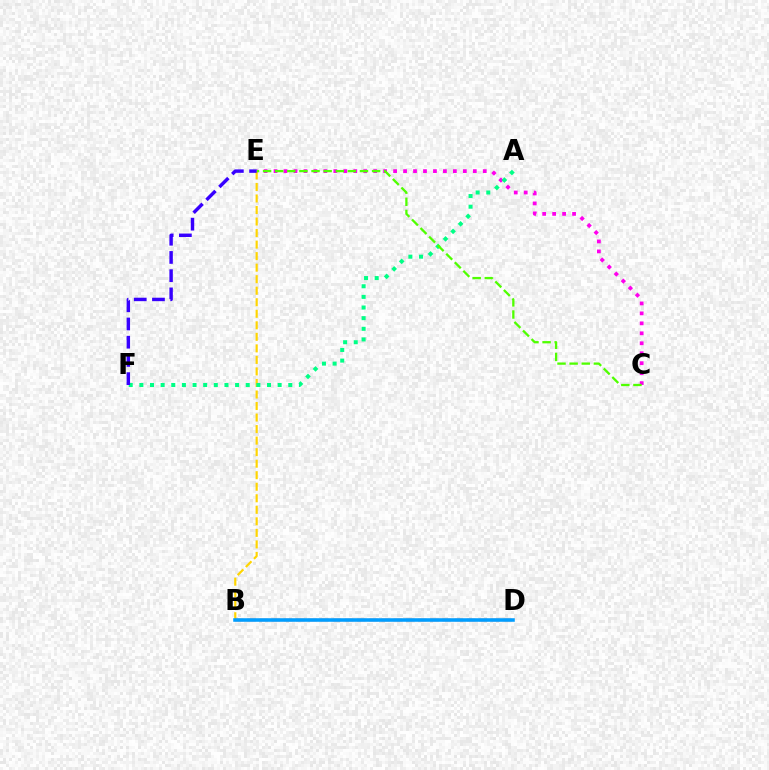{('C', 'E'): [{'color': '#ff00ed', 'line_style': 'dotted', 'thickness': 2.71}, {'color': '#4fff00', 'line_style': 'dashed', 'thickness': 1.65}], ('B', 'E'): [{'color': '#ffd500', 'line_style': 'dashed', 'thickness': 1.57}], ('A', 'F'): [{'color': '#00ff86', 'line_style': 'dotted', 'thickness': 2.89}], ('B', 'D'): [{'color': '#ff0000', 'line_style': 'dashed', 'thickness': 1.66}, {'color': '#009eff', 'line_style': 'solid', 'thickness': 2.55}], ('E', 'F'): [{'color': '#3700ff', 'line_style': 'dashed', 'thickness': 2.48}]}